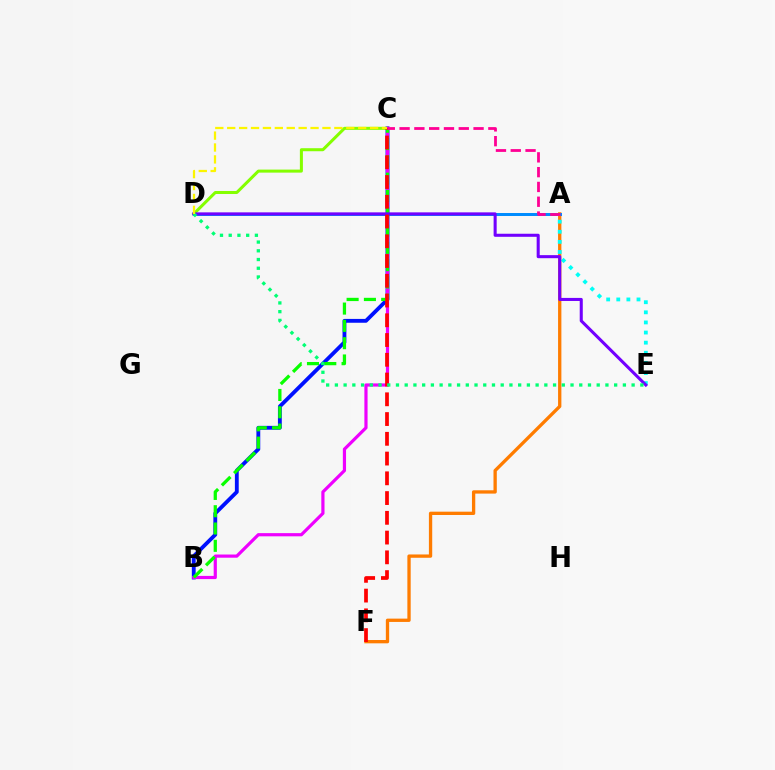{('B', 'C'): [{'color': '#0010ff', 'line_style': 'solid', 'thickness': 2.76}, {'color': '#ee00ff', 'line_style': 'solid', 'thickness': 2.29}, {'color': '#08ff00', 'line_style': 'dashed', 'thickness': 2.35}], ('C', 'D'): [{'color': '#84ff00', 'line_style': 'solid', 'thickness': 2.18}, {'color': '#fcf500', 'line_style': 'dashed', 'thickness': 1.62}], ('A', 'F'): [{'color': '#ff7c00', 'line_style': 'solid', 'thickness': 2.38}], ('A', 'D'): [{'color': '#008cff', 'line_style': 'solid', 'thickness': 2.14}], ('A', 'E'): [{'color': '#00fff6', 'line_style': 'dotted', 'thickness': 2.75}], ('D', 'E'): [{'color': '#7200ff', 'line_style': 'solid', 'thickness': 2.2}, {'color': '#00ff74', 'line_style': 'dotted', 'thickness': 2.37}], ('C', 'F'): [{'color': '#ff0000', 'line_style': 'dashed', 'thickness': 2.68}], ('A', 'C'): [{'color': '#ff0094', 'line_style': 'dashed', 'thickness': 2.01}]}